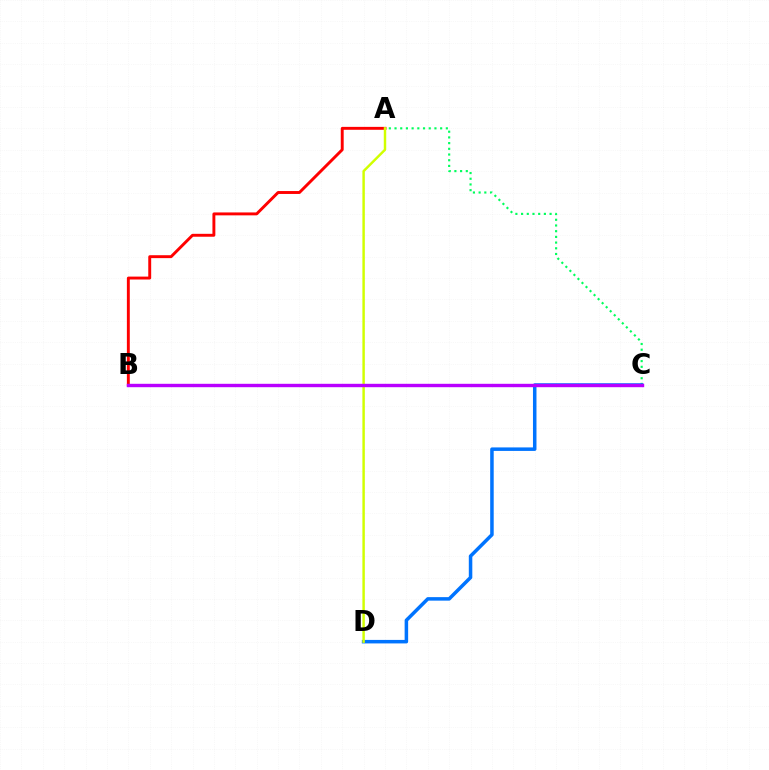{('A', 'C'): [{'color': '#00ff5c', 'line_style': 'dotted', 'thickness': 1.55}], ('C', 'D'): [{'color': '#0074ff', 'line_style': 'solid', 'thickness': 2.53}], ('A', 'B'): [{'color': '#ff0000', 'line_style': 'solid', 'thickness': 2.1}], ('A', 'D'): [{'color': '#d1ff00', 'line_style': 'solid', 'thickness': 1.77}], ('B', 'C'): [{'color': '#b900ff', 'line_style': 'solid', 'thickness': 2.45}]}